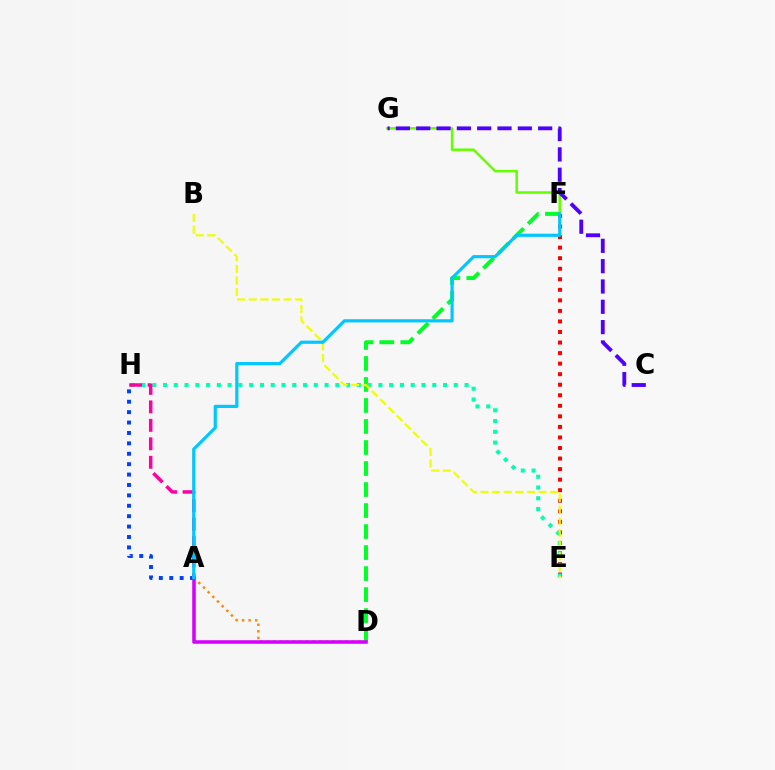{('D', 'F'): [{'color': '#00ff27', 'line_style': 'dashed', 'thickness': 2.85}], ('E', 'F'): [{'color': '#ff0000', 'line_style': 'dotted', 'thickness': 2.87}], ('F', 'G'): [{'color': '#66ff00', 'line_style': 'solid', 'thickness': 1.83}], ('A', 'H'): [{'color': '#003fff', 'line_style': 'dotted', 'thickness': 2.83}, {'color': '#ff00a0', 'line_style': 'dashed', 'thickness': 2.51}], ('E', 'H'): [{'color': '#00ffaf', 'line_style': 'dotted', 'thickness': 2.93}], ('A', 'D'): [{'color': '#ff8800', 'line_style': 'dotted', 'thickness': 1.79}, {'color': '#d600ff', 'line_style': 'solid', 'thickness': 2.56}], ('B', 'E'): [{'color': '#eeff00', 'line_style': 'dashed', 'thickness': 1.58}], ('A', 'F'): [{'color': '#00c7ff', 'line_style': 'solid', 'thickness': 2.29}], ('C', 'G'): [{'color': '#4f00ff', 'line_style': 'dashed', 'thickness': 2.76}]}